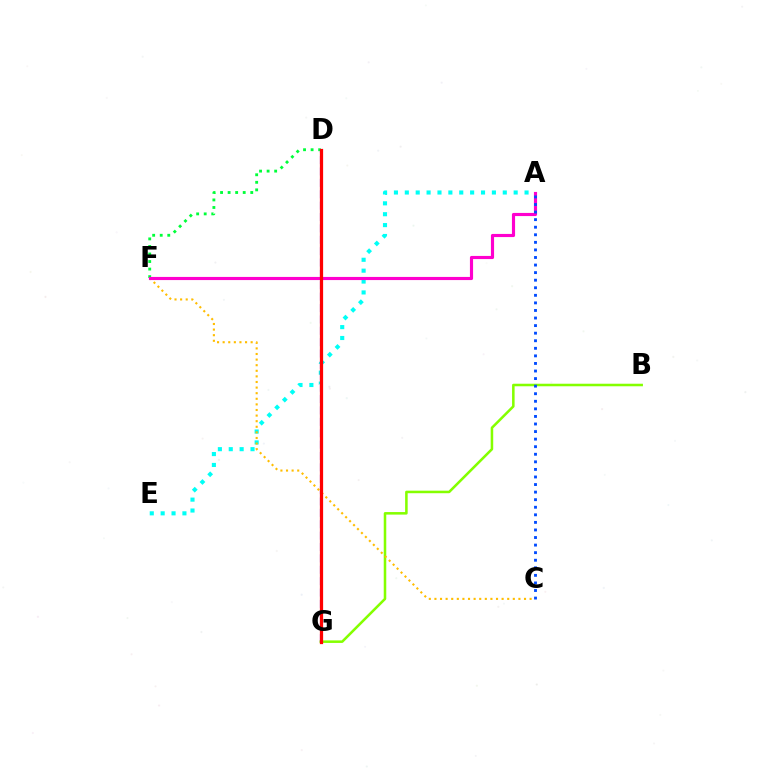{('D', 'F'): [{'color': '#00ff39', 'line_style': 'dotted', 'thickness': 2.05}], ('B', 'G'): [{'color': '#84ff00', 'line_style': 'solid', 'thickness': 1.83}], ('A', 'E'): [{'color': '#00fff6', 'line_style': 'dotted', 'thickness': 2.96}], ('D', 'G'): [{'color': '#7200ff', 'line_style': 'dashed', 'thickness': 1.55}, {'color': '#ff0000', 'line_style': 'solid', 'thickness': 2.33}], ('C', 'F'): [{'color': '#ffbd00', 'line_style': 'dotted', 'thickness': 1.52}], ('A', 'F'): [{'color': '#ff00cf', 'line_style': 'solid', 'thickness': 2.26}], ('A', 'C'): [{'color': '#004bff', 'line_style': 'dotted', 'thickness': 2.06}]}